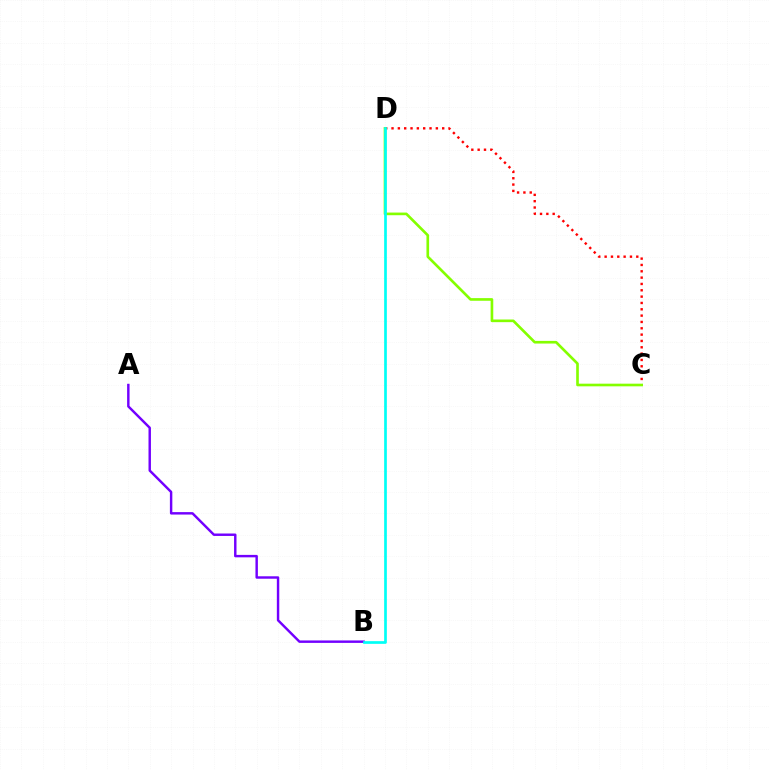{('C', 'D'): [{'color': '#ff0000', 'line_style': 'dotted', 'thickness': 1.72}, {'color': '#84ff00', 'line_style': 'solid', 'thickness': 1.91}], ('A', 'B'): [{'color': '#7200ff', 'line_style': 'solid', 'thickness': 1.76}], ('B', 'D'): [{'color': '#00fff6', 'line_style': 'solid', 'thickness': 1.94}]}